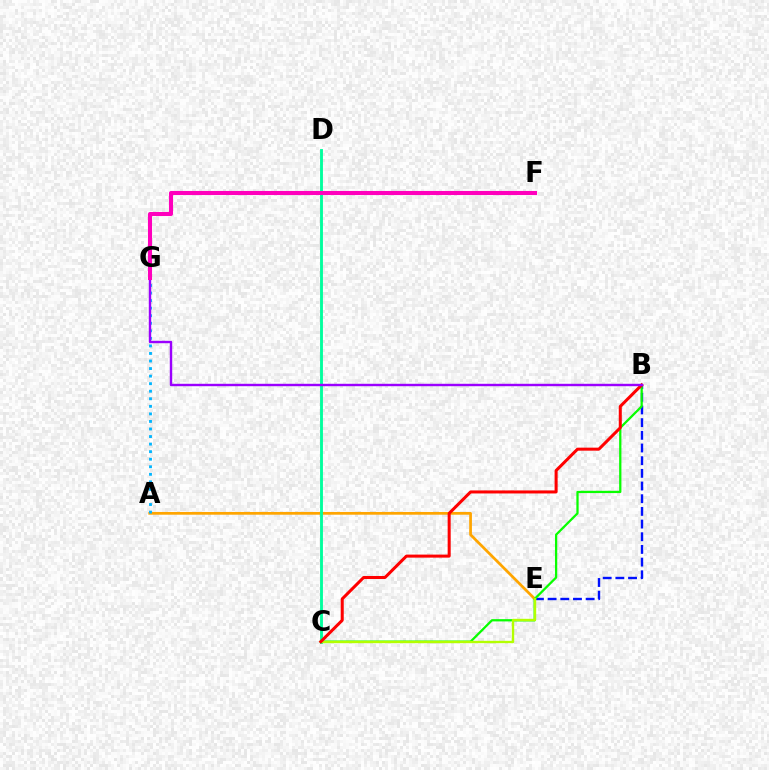{('B', 'E'): [{'color': '#0010ff', 'line_style': 'dashed', 'thickness': 1.72}], ('A', 'E'): [{'color': '#ffa500', 'line_style': 'solid', 'thickness': 1.97}], ('B', 'C'): [{'color': '#08ff00', 'line_style': 'solid', 'thickness': 1.63}, {'color': '#ff0000', 'line_style': 'solid', 'thickness': 2.18}], ('C', 'D'): [{'color': '#00ff9d', 'line_style': 'solid', 'thickness': 2.06}], ('C', 'E'): [{'color': '#b3ff00', 'line_style': 'solid', 'thickness': 1.71}], ('A', 'G'): [{'color': '#00b5ff', 'line_style': 'dotted', 'thickness': 2.05}], ('B', 'G'): [{'color': '#9b00ff', 'line_style': 'solid', 'thickness': 1.74}], ('F', 'G'): [{'color': '#ff00bd', 'line_style': 'solid', 'thickness': 2.93}]}